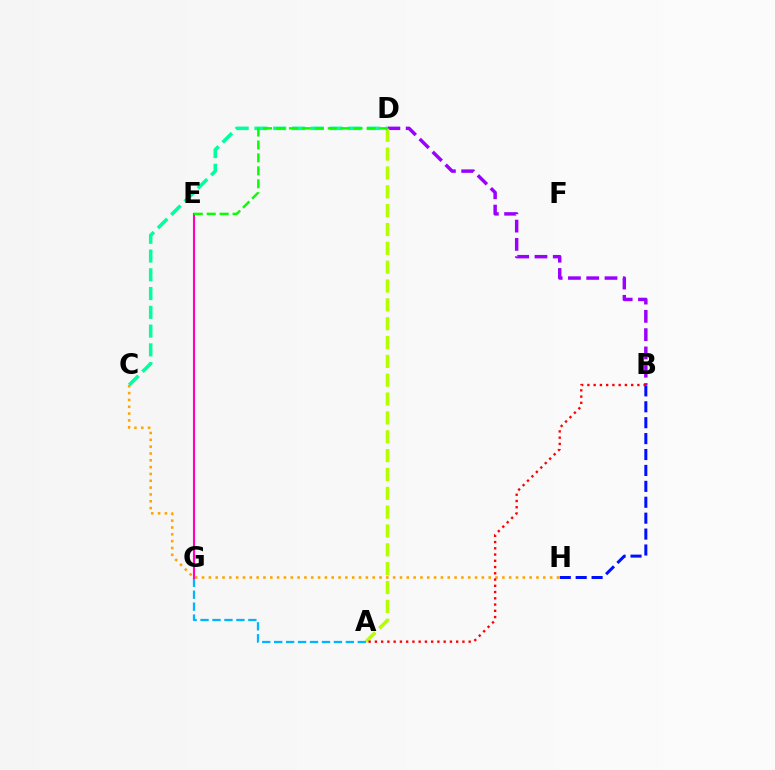{('B', 'D'): [{'color': '#9b00ff', 'line_style': 'dashed', 'thickness': 2.48}], ('A', 'G'): [{'color': '#00b5ff', 'line_style': 'dashed', 'thickness': 1.62}], ('A', 'D'): [{'color': '#b3ff00', 'line_style': 'dashed', 'thickness': 2.56}], ('B', 'H'): [{'color': '#0010ff', 'line_style': 'dashed', 'thickness': 2.16}], ('E', 'G'): [{'color': '#ff00bd', 'line_style': 'solid', 'thickness': 1.52}], ('C', 'H'): [{'color': '#ffa500', 'line_style': 'dotted', 'thickness': 1.85}], ('C', 'D'): [{'color': '#00ff9d', 'line_style': 'dashed', 'thickness': 2.55}], ('A', 'B'): [{'color': '#ff0000', 'line_style': 'dotted', 'thickness': 1.7}], ('D', 'E'): [{'color': '#08ff00', 'line_style': 'dashed', 'thickness': 1.76}]}